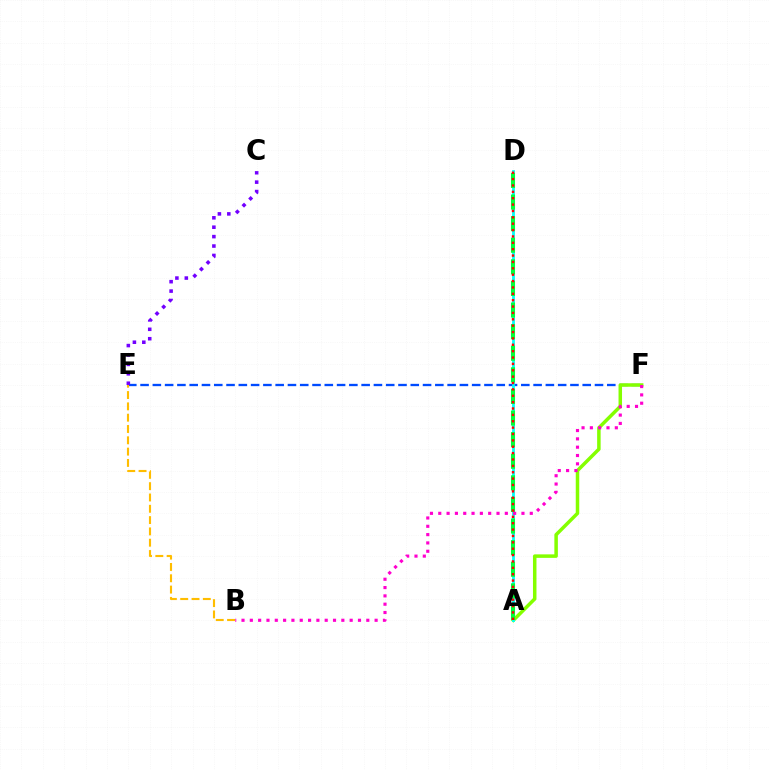{('E', 'F'): [{'color': '#004bff', 'line_style': 'dashed', 'thickness': 1.67}], ('A', 'F'): [{'color': '#84ff00', 'line_style': 'solid', 'thickness': 2.52}], ('C', 'E'): [{'color': '#7200ff', 'line_style': 'dotted', 'thickness': 2.56}], ('A', 'D'): [{'color': '#00fff6', 'line_style': 'solid', 'thickness': 2.02}, {'color': '#00ff39', 'line_style': 'dashed', 'thickness': 2.93}, {'color': '#ff0000', 'line_style': 'dotted', 'thickness': 1.73}], ('B', 'F'): [{'color': '#ff00cf', 'line_style': 'dotted', 'thickness': 2.26}], ('B', 'E'): [{'color': '#ffbd00', 'line_style': 'dashed', 'thickness': 1.54}]}